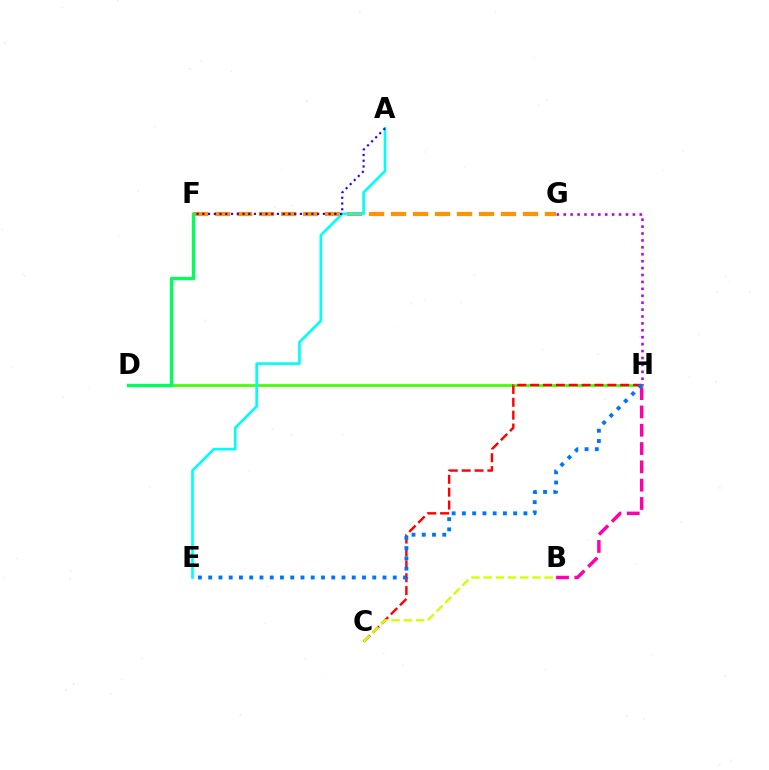{('D', 'H'): [{'color': '#3dff00', 'line_style': 'solid', 'thickness': 1.93}], ('F', 'G'): [{'color': '#ff9400', 'line_style': 'dashed', 'thickness': 2.99}], ('B', 'H'): [{'color': '#ff00ac', 'line_style': 'dashed', 'thickness': 2.49}], ('G', 'H'): [{'color': '#b900ff', 'line_style': 'dotted', 'thickness': 1.88}], ('A', 'E'): [{'color': '#00fff6', 'line_style': 'solid', 'thickness': 1.91}], ('C', 'H'): [{'color': '#ff0000', 'line_style': 'dashed', 'thickness': 1.75}], ('B', 'C'): [{'color': '#d1ff00', 'line_style': 'dashed', 'thickness': 1.66}], ('A', 'F'): [{'color': '#2500ff', 'line_style': 'dotted', 'thickness': 1.56}], ('E', 'H'): [{'color': '#0074ff', 'line_style': 'dotted', 'thickness': 2.79}], ('D', 'F'): [{'color': '#00ff5c', 'line_style': 'solid', 'thickness': 2.39}]}